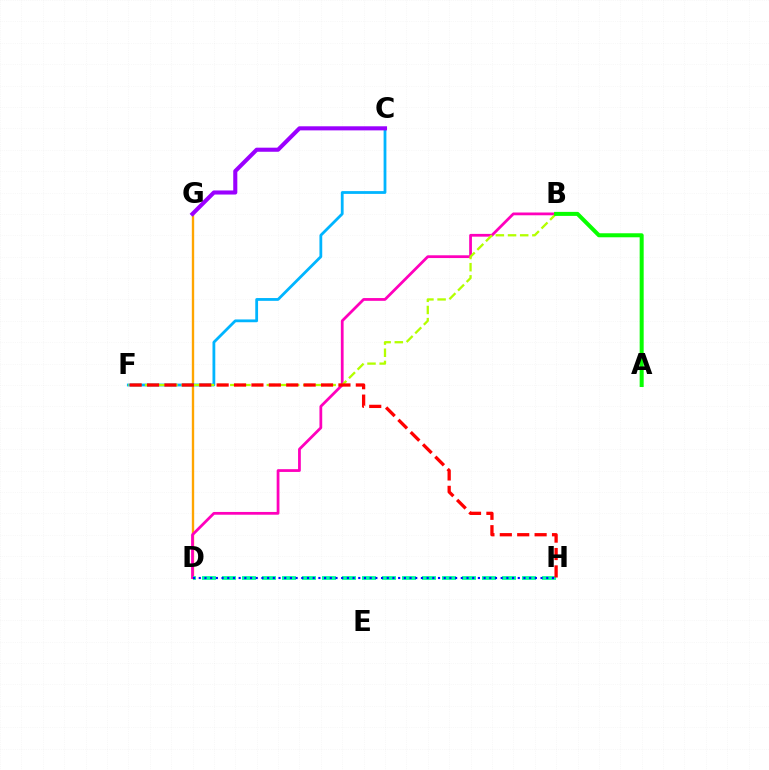{('D', 'G'): [{'color': '#ffa500', 'line_style': 'solid', 'thickness': 1.7}], ('B', 'D'): [{'color': '#ff00bd', 'line_style': 'solid', 'thickness': 1.99}], ('D', 'H'): [{'color': '#00ff9d', 'line_style': 'dashed', 'thickness': 2.72}, {'color': '#0010ff', 'line_style': 'dotted', 'thickness': 1.55}], ('C', 'F'): [{'color': '#00b5ff', 'line_style': 'solid', 'thickness': 2.01}], ('B', 'F'): [{'color': '#b3ff00', 'line_style': 'dashed', 'thickness': 1.65}], ('F', 'H'): [{'color': '#ff0000', 'line_style': 'dashed', 'thickness': 2.36}], ('A', 'B'): [{'color': '#08ff00', 'line_style': 'solid', 'thickness': 2.89}], ('C', 'G'): [{'color': '#9b00ff', 'line_style': 'solid', 'thickness': 2.94}]}